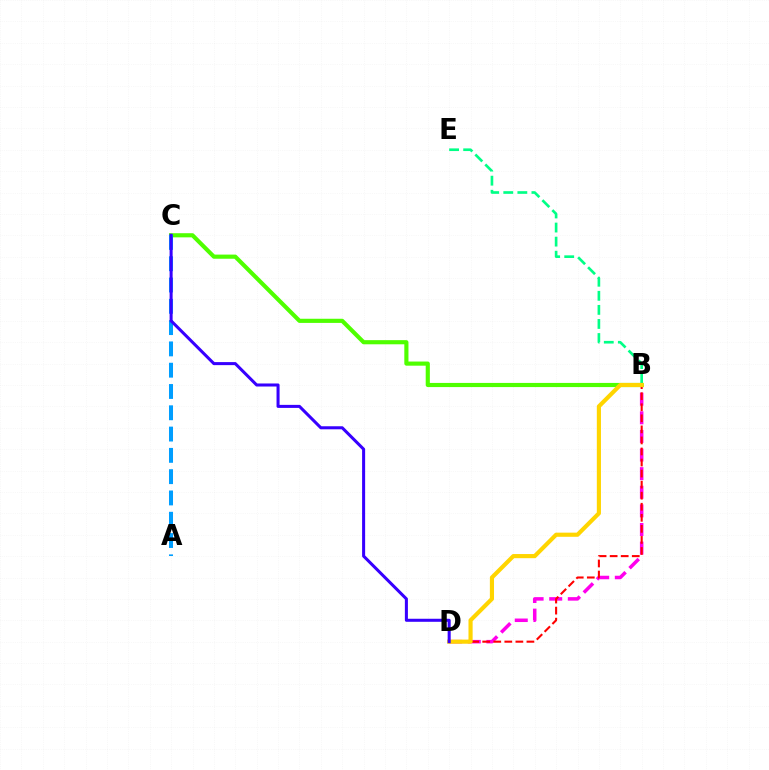{('B', 'D'): [{'color': '#ff00ed', 'line_style': 'dashed', 'thickness': 2.53}, {'color': '#ff0000', 'line_style': 'dashed', 'thickness': 1.5}, {'color': '#ffd500', 'line_style': 'solid', 'thickness': 2.98}], ('B', 'E'): [{'color': '#00ff86', 'line_style': 'dashed', 'thickness': 1.91}], ('B', 'C'): [{'color': '#4fff00', 'line_style': 'solid', 'thickness': 2.98}], ('A', 'C'): [{'color': '#009eff', 'line_style': 'dashed', 'thickness': 2.89}], ('C', 'D'): [{'color': '#3700ff', 'line_style': 'solid', 'thickness': 2.19}]}